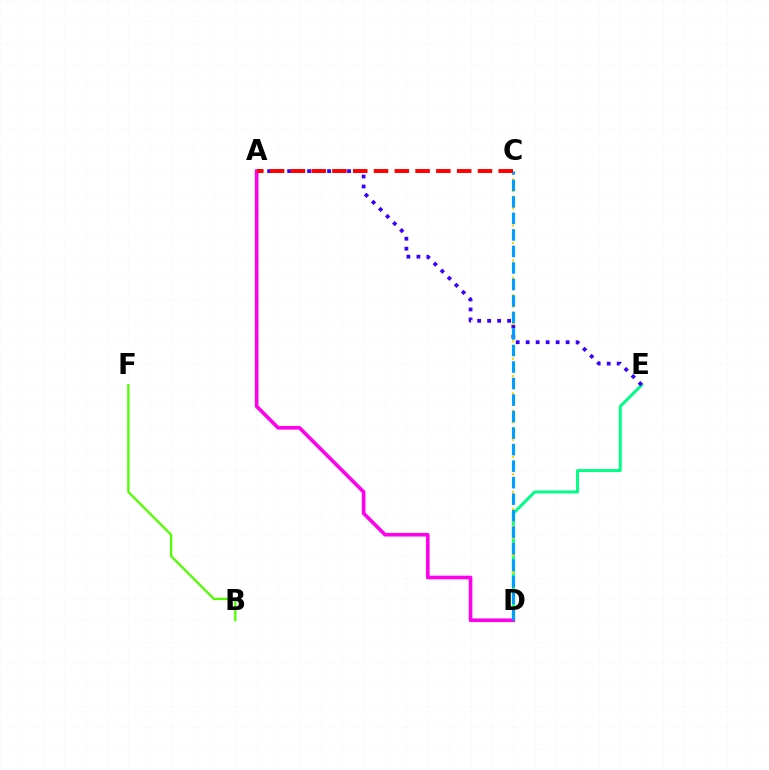{('D', 'E'): [{'color': '#00ff86', 'line_style': 'solid', 'thickness': 2.14}], ('A', 'E'): [{'color': '#3700ff', 'line_style': 'dotted', 'thickness': 2.71}], ('C', 'D'): [{'color': '#ffd500', 'line_style': 'dotted', 'thickness': 1.57}, {'color': '#009eff', 'line_style': 'dashed', 'thickness': 2.24}], ('B', 'F'): [{'color': '#4fff00', 'line_style': 'solid', 'thickness': 1.63}], ('A', 'D'): [{'color': '#ff00ed', 'line_style': 'solid', 'thickness': 2.6}], ('A', 'C'): [{'color': '#ff0000', 'line_style': 'dashed', 'thickness': 2.82}]}